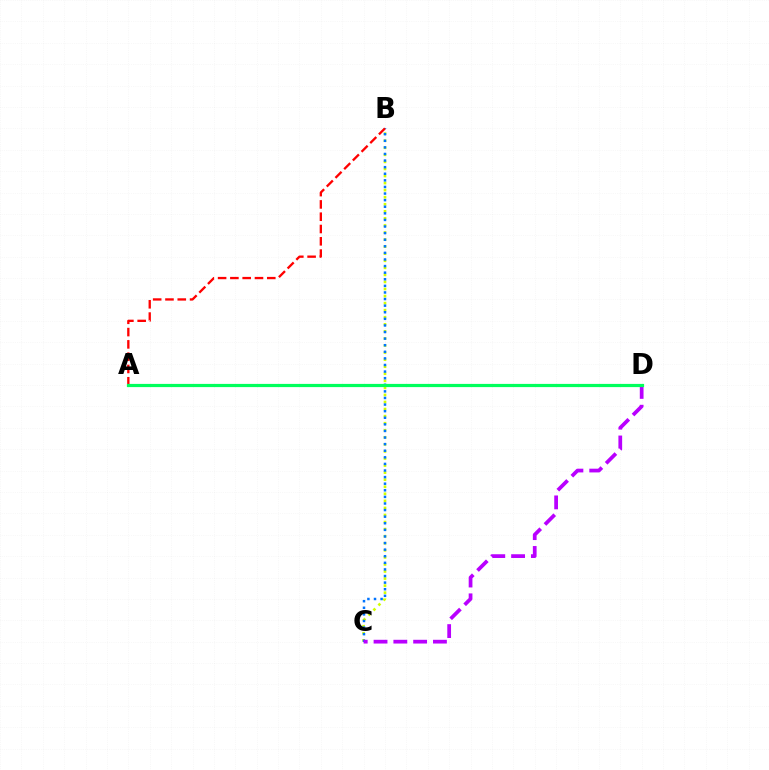{('B', 'C'): [{'color': '#d1ff00', 'line_style': 'dotted', 'thickness': 1.92}, {'color': '#0074ff', 'line_style': 'dotted', 'thickness': 1.79}], ('C', 'D'): [{'color': '#b900ff', 'line_style': 'dashed', 'thickness': 2.69}], ('A', 'B'): [{'color': '#ff0000', 'line_style': 'dashed', 'thickness': 1.67}], ('A', 'D'): [{'color': '#00ff5c', 'line_style': 'solid', 'thickness': 2.31}]}